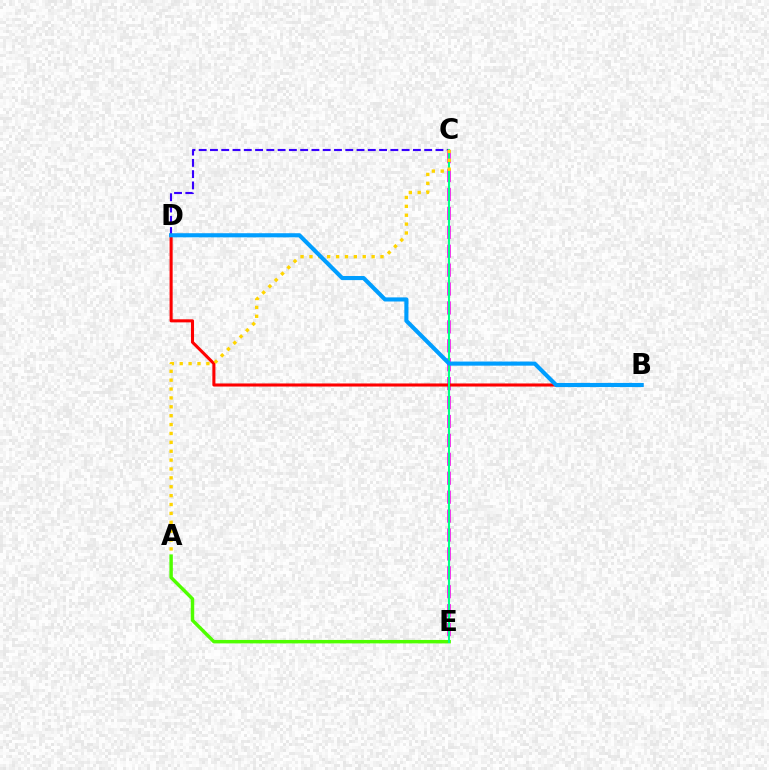{('C', 'D'): [{'color': '#3700ff', 'line_style': 'dashed', 'thickness': 1.53}], ('C', 'E'): [{'color': '#ff00ed', 'line_style': 'dashed', 'thickness': 2.57}, {'color': '#00ff86', 'line_style': 'solid', 'thickness': 1.5}], ('A', 'E'): [{'color': '#4fff00', 'line_style': 'solid', 'thickness': 2.48}], ('B', 'D'): [{'color': '#ff0000', 'line_style': 'solid', 'thickness': 2.21}, {'color': '#009eff', 'line_style': 'solid', 'thickness': 2.96}], ('A', 'C'): [{'color': '#ffd500', 'line_style': 'dotted', 'thickness': 2.41}]}